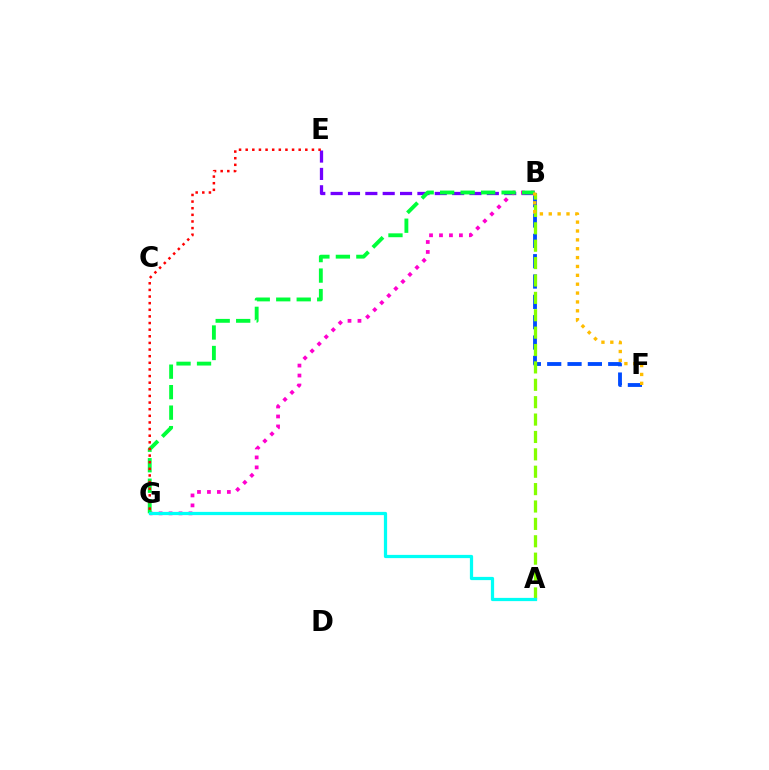{('B', 'E'): [{'color': '#7200ff', 'line_style': 'dashed', 'thickness': 2.36}], ('B', 'G'): [{'color': '#ff00cf', 'line_style': 'dotted', 'thickness': 2.71}, {'color': '#00ff39', 'line_style': 'dashed', 'thickness': 2.78}], ('B', 'F'): [{'color': '#004bff', 'line_style': 'dashed', 'thickness': 2.76}, {'color': '#ffbd00', 'line_style': 'dotted', 'thickness': 2.41}], ('E', 'G'): [{'color': '#ff0000', 'line_style': 'dotted', 'thickness': 1.8}], ('A', 'B'): [{'color': '#84ff00', 'line_style': 'dashed', 'thickness': 2.36}], ('A', 'G'): [{'color': '#00fff6', 'line_style': 'solid', 'thickness': 2.33}]}